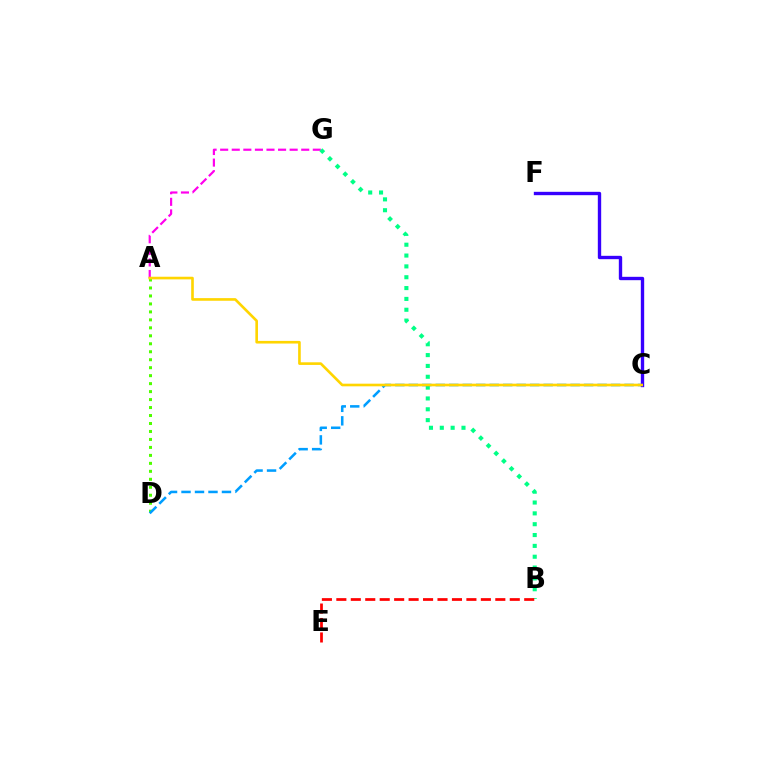{('A', 'G'): [{'color': '#ff00ed', 'line_style': 'dashed', 'thickness': 1.57}], ('A', 'D'): [{'color': '#4fff00', 'line_style': 'dotted', 'thickness': 2.17}], ('B', 'G'): [{'color': '#00ff86', 'line_style': 'dotted', 'thickness': 2.95}], ('C', 'D'): [{'color': '#009eff', 'line_style': 'dashed', 'thickness': 1.83}], ('C', 'F'): [{'color': '#3700ff', 'line_style': 'solid', 'thickness': 2.42}], ('A', 'C'): [{'color': '#ffd500', 'line_style': 'solid', 'thickness': 1.9}], ('B', 'E'): [{'color': '#ff0000', 'line_style': 'dashed', 'thickness': 1.96}]}